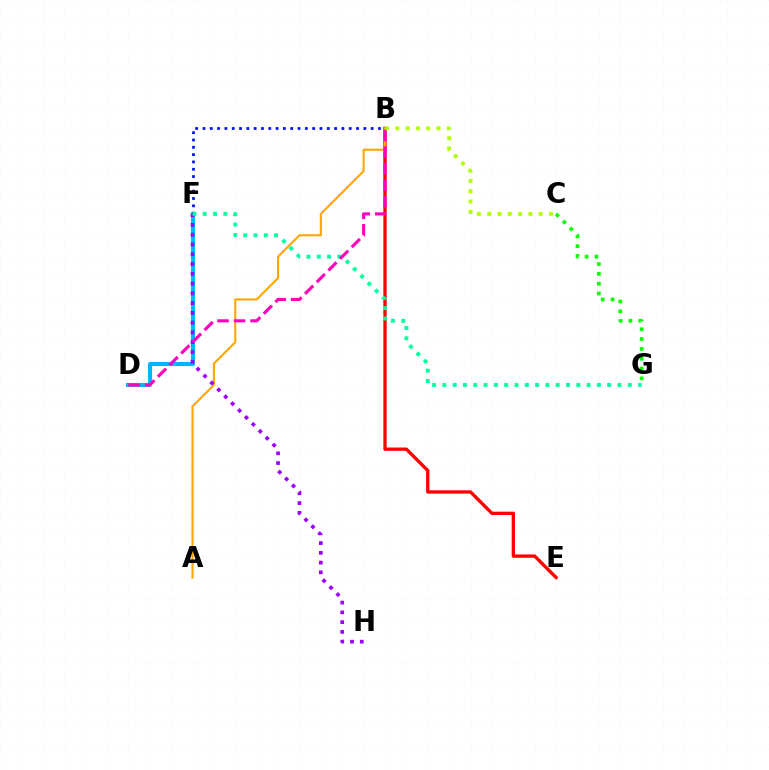{('B', 'E'): [{'color': '#ff0000', 'line_style': 'solid', 'thickness': 2.39}], ('A', 'B'): [{'color': '#ffa500', 'line_style': 'solid', 'thickness': 1.51}], ('D', 'F'): [{'color': '#00b5ff', 'line_style': 'solid', 'thickness': 2.92}], ('B', 'C'): [{'color': '#b3ff00', 'line_style': 'dotted', 'thickness': 2.8}], ('F', 'H'): [{'color': '#9b00ff', 'line_style': 'dotted', 'thickness': 2.65}], ('C', 'G'): [{'color': '#08ff00', 'line_style': 'dotted', 'thickness': 2.67}], ('B', 'F'): [{'color': '#0010ff', 'line_style': 'dotted', 'thickness': 1.99}], ('F', 'G'): [{'color': '#00ff9d', 'line_style': 'dotted', 'thickness': 2.8}], ('B', 'D'): [{'color': '#ff00bd', 'line_style': 'dashed', 'thickness': 2.24}]}